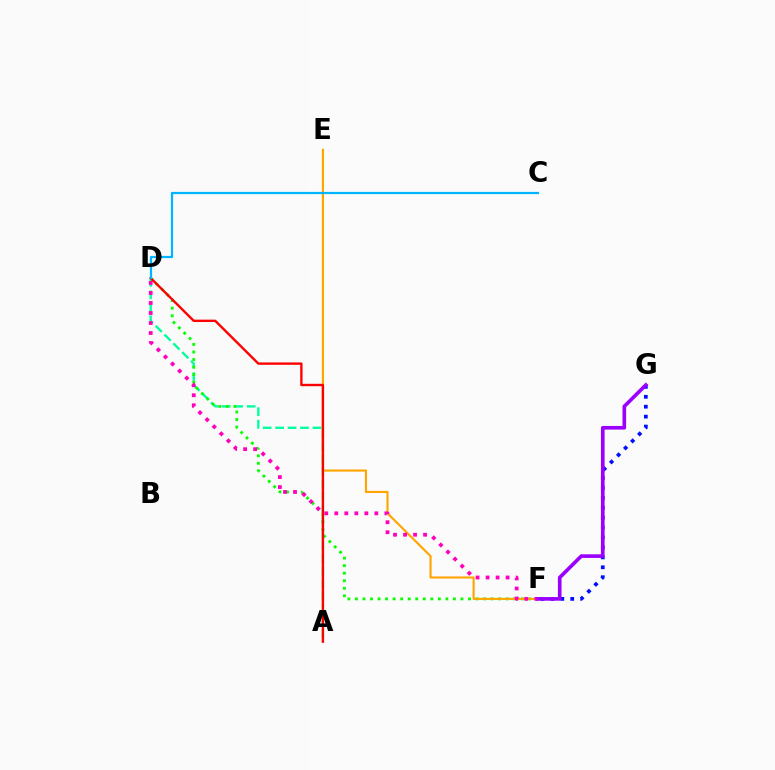{('A', 'D'): [{'color': '#00ff9d', 'line_style': 'dashed', 'thickness': 1.69}, {'color': '#ff0000', 'line_style': 'solid', 'thickness': 1.71}], ('A', 'E'): [{'color': '#b3ff00', 'line_style': 'dashed', 'thickness': 1.5}], ('F', 'G'): [{'color': '#0010ff', 'line_style': 'dotted', 'thickness': 2.69}, {'color': '#9b00ff', 'line_style': 'solid', 'thickness': 2.62}], ('D', 'F'): [{'color': '#08ff00', 'line_style': 'dotted', 'thickness': 2.05}, {'color': '#ff00bd', 'line_style': 'dotted', 'thickness': 2.72}], ('E', 'F'): [{'color': '#ffa500', 'line_style': 'solid', 'thickness': 1.54}], ('C', 'D'): [{'color': '#00b5ff', 'line_style': 'solid', 'thickness': 1.6}]}